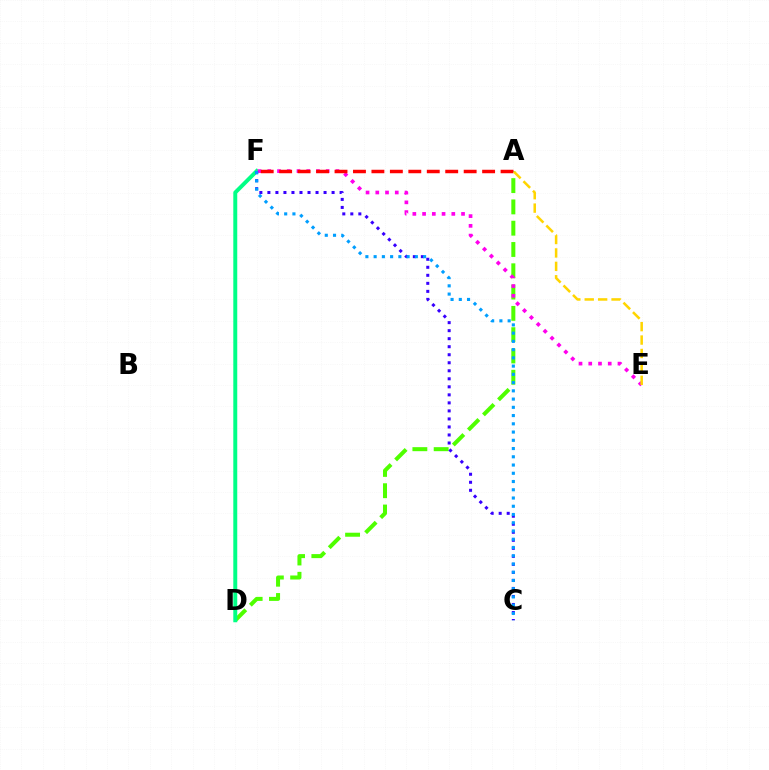{('A', 'D'): [{'color': '#4fff00', 'line_style': 'dashed', 'thickness': 2.89}], ('D', 'F'): [{'color': '#00ff86', 'line_style': 'solid', 'thickness': 2.85}], ('E', 'F'): [{'color': '#ff00ed', 'line_style': 'dotted', 'thickness': 2.65}], ('C', 'F'): [{'color': '#3700ff', 'line_style': 'dotted', 'thickness': 2.18}, {'color': '#009eff', 'line_style': 'dotted', 'thickness': 2.24}], ('A', 'F'): [{'color': '#ff0000', 'line_style': 'dashed', 'thickness': 2.51}], ('A', 'E'): [{'color': '#ffd500', 'line_style': 'dashed', 'thickness': 1.82}]}